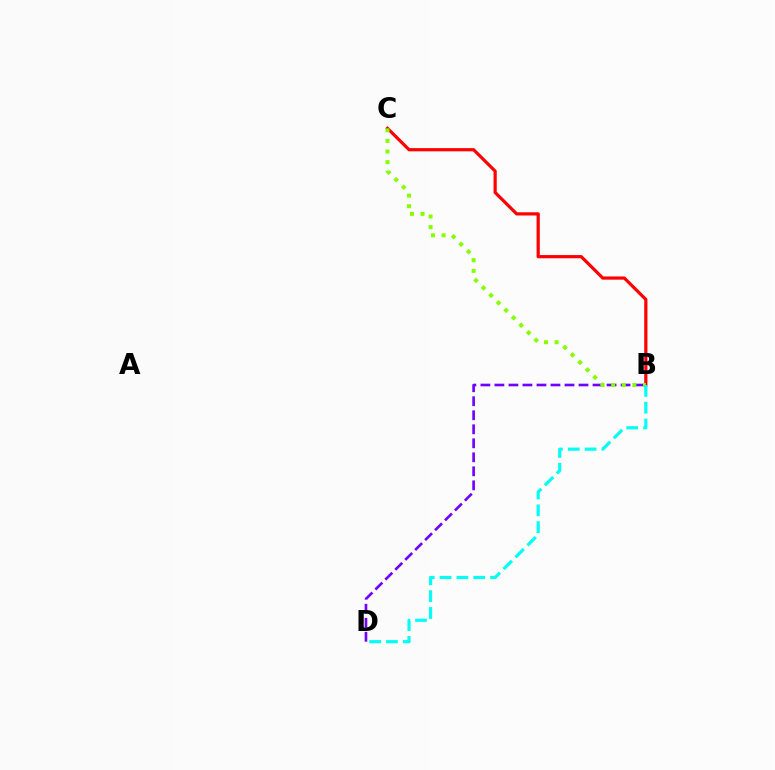{('B', 'D'): [{'color': '#7200ff', 'line_style': 'dashed', 'thickness': 1.9}, {'color': '#00fff6', 'line_style': 'dashed', 'thickness': 2.29}], ('B', 'C'): [{'color': '#ff0000', 'line_style': 'solid', 'thickness': 2.31}, {'color': '#84ff00', 'line_style': 'dotted', 'thickness': 2.88}]}